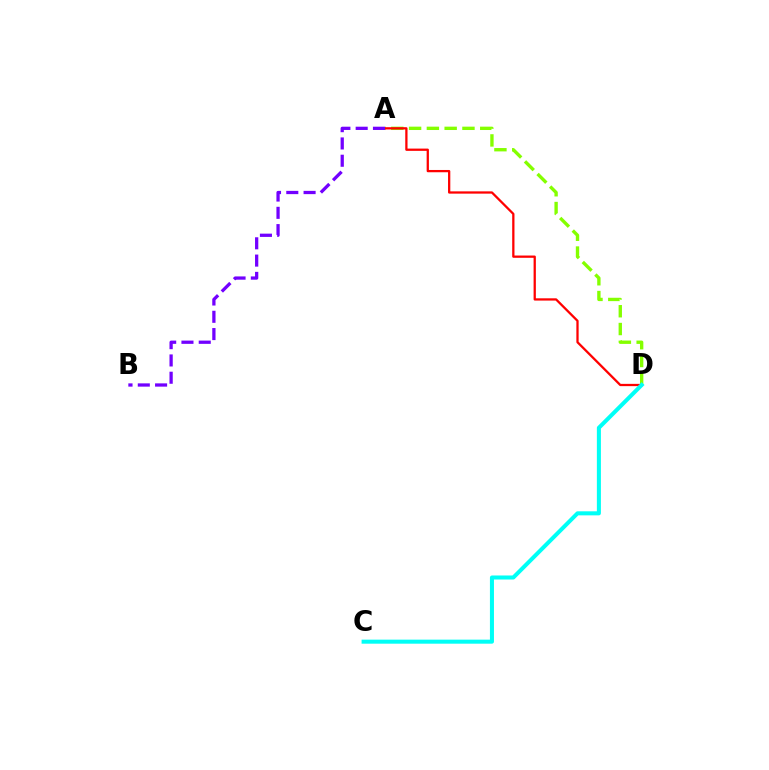{('A', 'D'): [{'color': '#84ff00', 'line_style': 'dashed', 'thickness': 2.42}, {'color': '#ff0000', 'line_style': 'solid', 'thickness': 1.64}], ('C', 'D'): [{'color': '#00fff6', 'line_style': 'solid', 'thickness': 2.91}], ('A', 'B'): [{'color': '#7200ff', 'line_style': 'dashed', 'thickness': 2.35}]}